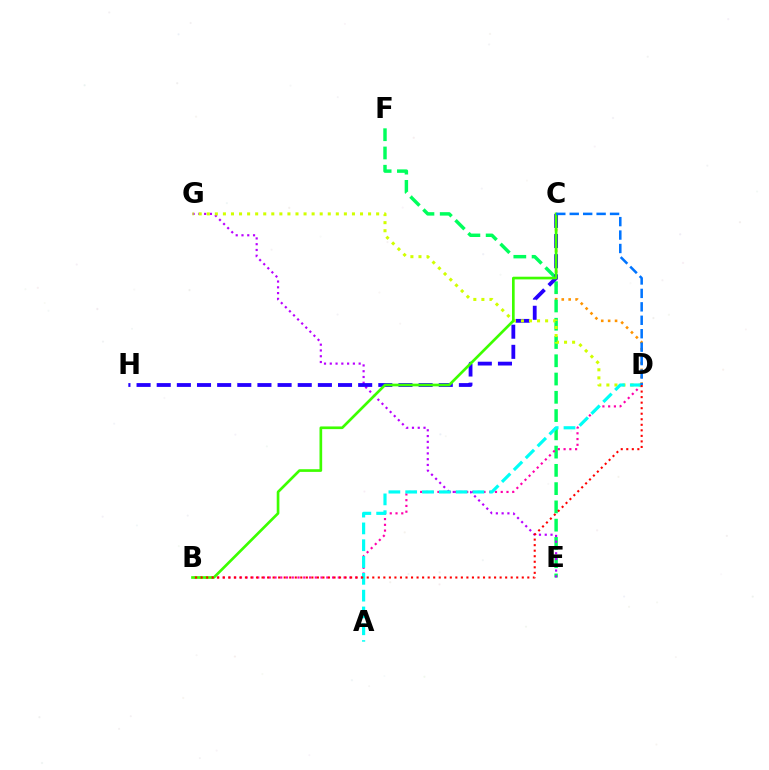{('C', 'D'): [{'color': '#ff9400', 'line_style': 'dotted', 'thickness': 1.88}, {'color': '#0074ff', 'line_style': 'dashed', 'thickness': 1.83}], ('E', 'F'): [{'color': '#00ff5c', 'line_style': 'dashed', 'thickness': 2.48}], ('B', 'D'): [{'color': '#ff00ac', 'line_style': 'dotted', 'thickness': 1.56}, {'color': '#ff0000', 'line_style': 'dotted', 'thickness': 1.5}], ('E', 'G'): [{'color': '#b900ff', 'line_style': 'dotted', 'thickness': 1.57}], ('C', 'H'): [{'color': '#2500ff', 'line_style': 'dashed', 'thickness': 2.74}], ('D', 'G'): [{'color': '#d1ff00', 'line_style': 'dotted', 'thickness': 2.19}], ('A', 'D'): [{'color': '#00fff6', 'line_style': 'dashed', 'thickness': 2.28}], ('B', 'C'): [{'color': '#3dff00', 'line_style': 'solid', 'thickness': 1.92}]}